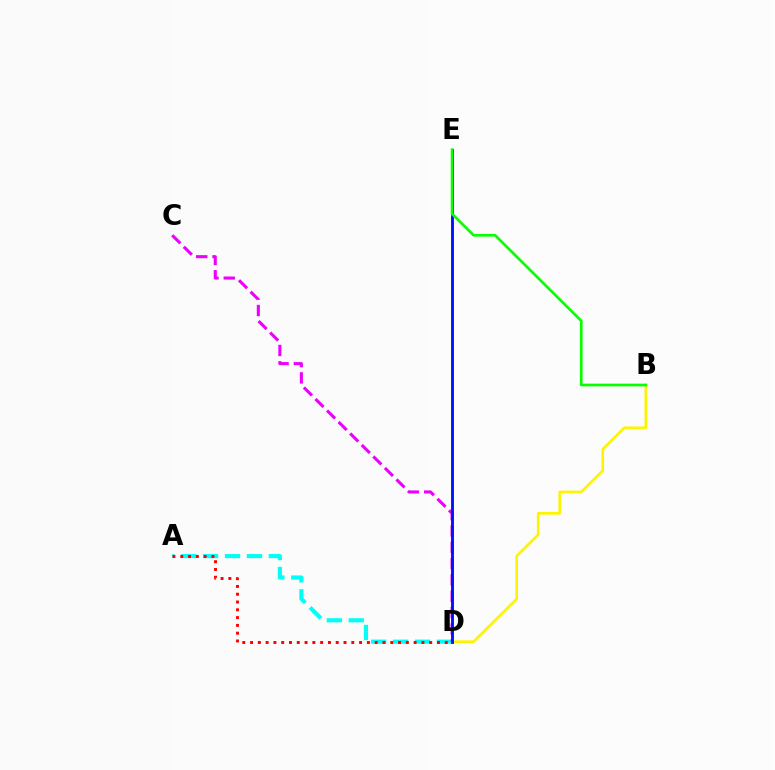{('B', 'D'): [{'color': '#fcf500', 'line_style': 'solid', 'thickness': 1.92}], ('A', 'D'): [{'color': '#00fff6', 'line_style': 'dashed', 'thickness': 2.98}, {'color': '#ff0000', 'line_style': 'dotted', 'thickness': 2.12}], ('C', 'D'): [{'color': '#ee00ff', 'line_style': 'dashed', 'thickness': 2.22}], ('D', 'E'): [{'color': '#0010ff', 'line_style': 'solid', 'thickness': 2.06}], ('B', 'E'): [{'color': '#08ff00', 'line_style': 'solid', 'thickness': 1.94}]}